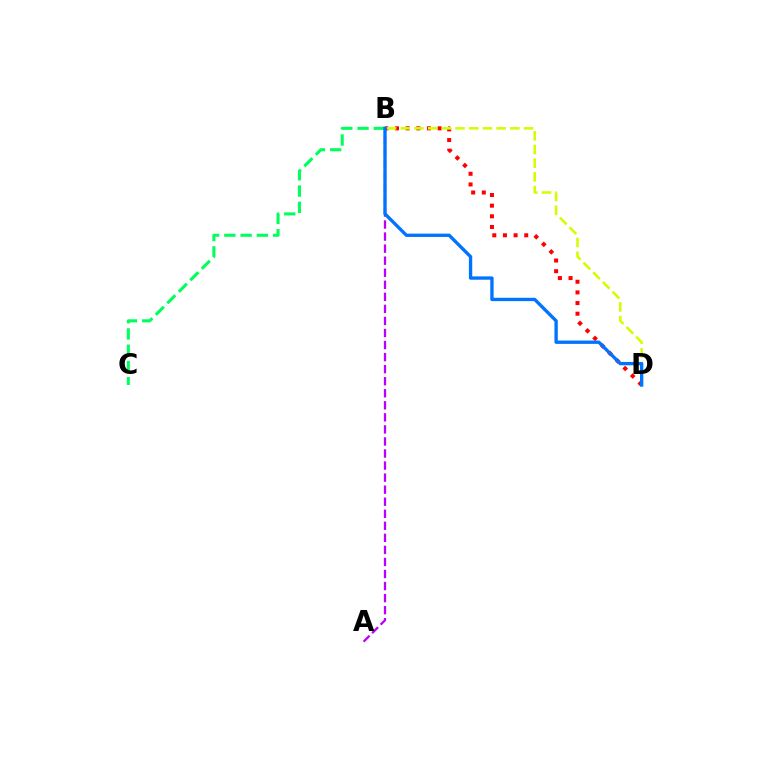{('A', 'B'): [{'color': '#b900ff', 'line_style': 'dashed', 'thickness': 1.64}], ('B', 'D'): [{'color': '#ff0000', 'line_style': 'dotted', 'thickness': 2.89}, {'color': '#d1ff00', 'line_style': 'dashed', 'thickness': 1.86}, {'color': '#0074ff', 'line_style': 'solid', 'thickness': 2.4}], ('B', 'C'): [{'color': '#00ff5c', 'line_style': 'dashed', 'thickness': 2.21}]}